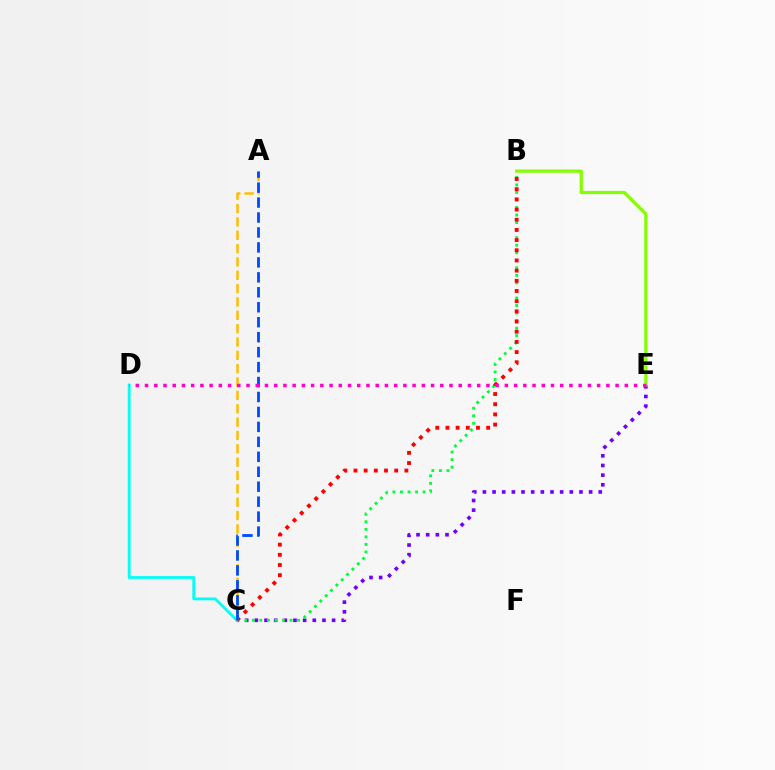{('C', 'E'): [{'color': '#7200ff', 'line_style': 'dotted', 'thickness': 2.62}], ('B', 'C'): [{'color': '#00ff39', 'line_style': 'dotted', 'thickness': 2.05}, {'color': '#ff0000', 'line_style': 'dotted', 'thickness': 2.77}], ('B', 'E'): [{'color': '#84ff00', 'line_style': 'solid', 'thickness': 2.32}], ('C', 'D'): [{'color': '#00fff6', 'line_style': 'solid', 'thickness': 2.01}], ('A', 'C'): [{'color': '#ffbd00', 'line_style': 'dashed', 'thickness': 1.81}, {'color': '#004bff', 'line_style': 'dashed', 'thickness': 2.03}], ('D', 'E'): [{'color': '#ff00cf', 'line_style': 'dotted', 'thickness': 2.51}]}